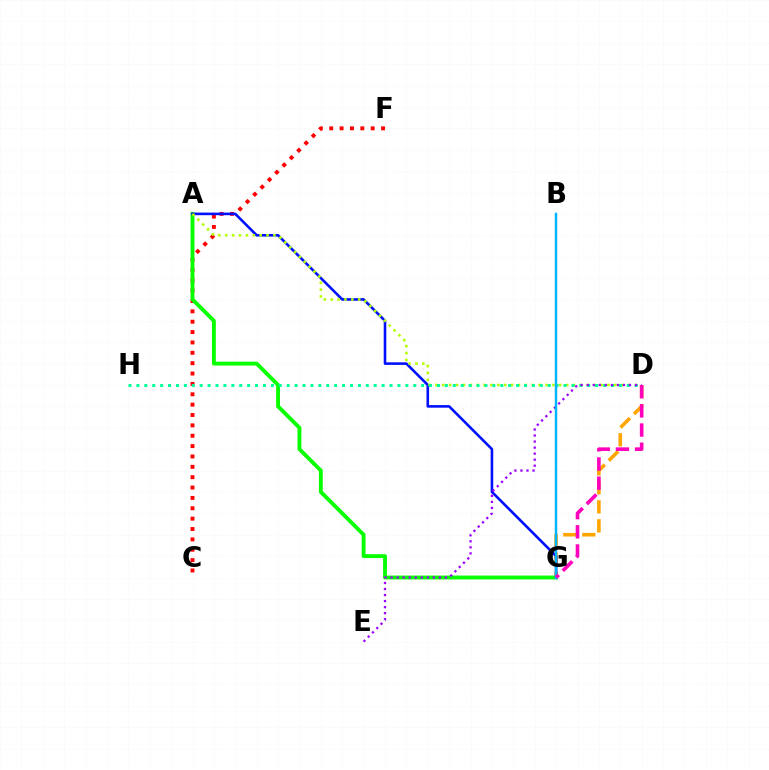{('C', 'F'): [{'color': '#ff0000', 'line_style': 'dotted', 'thickness': 2.82}], ('D', 'G'): [{'color': '#ffa500', 'line_style': 'dashed', 'thickness': 2.58}, {'color': '#ff00bd', 'line_style': 'dashed', 'thickness': 2.61}], ('A', 'G'): [{'color': '#08ff00', 'line_style': 'solid', 'thickness': 2.78}, {'color': '#0010ff', 'line_style': 'solid', 'thickness': 1.87}], ('A', 'D'): [{'color': '#b3ff00', 'line_style': 'dotted', 'thickness': 1.87}], ('D', 'H'): [{'color': '#00ff9d', 'line_style': 'dotted', 'thickness': 2.15}], ('D', 'E'): [{'color': '#9b00ff', 'line_style': 'dotted', 'thickness': 1.64}], ('B', 'G'): [{'color': '#00b5ff', 'line_style': 'solid', 'thickness': 1.77}]}